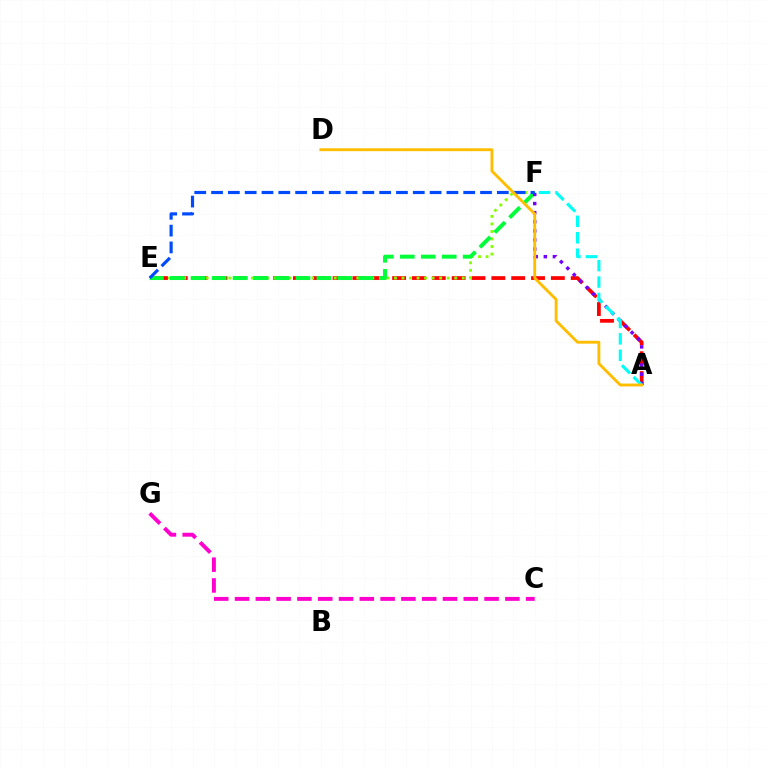{('A', 'E'): [{'color': '#ff0000', 'line_style': 'dashed', 'thickness': 2.7}], ('E', 'F'): [{'color': '#84ff00', 'line_style': 'dotted', 'thickness': 2.05}, {'color': '#00ff39', 'line_style': 'dashed', 'thickness': 2.85}, {'color': '#004bff', 'line_style': 'dashed', 'thickness': 2.28}], ('C', 'G'): [{'color': '#ff00cf', 'line_style': 'dashed', 'thickness': 2.82}], ('A', 'F'): [{'color': '#7200ff', 'line_style': 'dotted', 'thickness': 2.47}, {'color': '#00fff6', 'line_style': 'dashed', 'thickness': 2.23}], ('A', 'D'): [{'color': '#ffbd00', 'line_style': 'solid', 'thickness': 2.07}]}